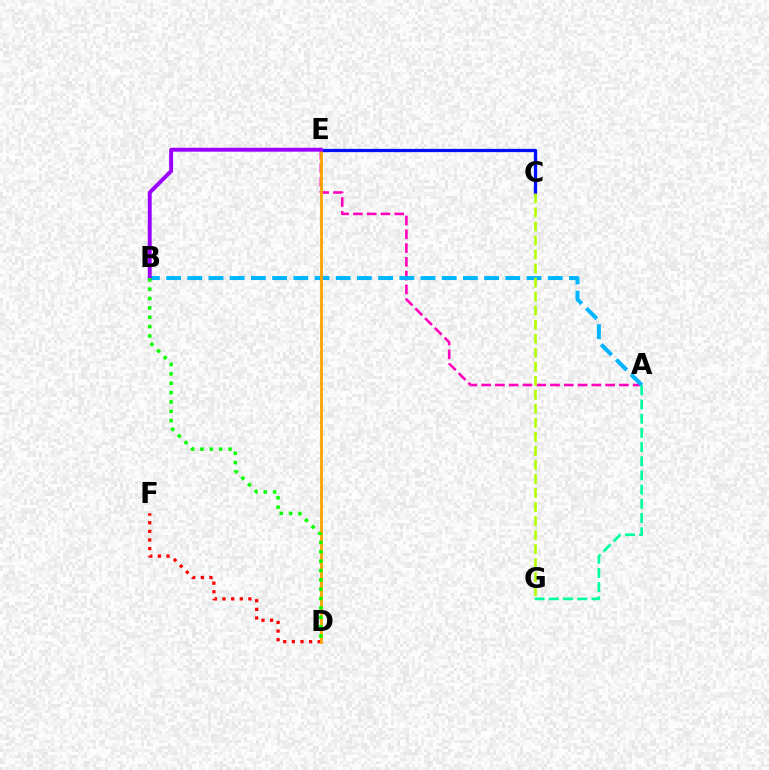{('A', 'E'): [{'color': '#ff00bd', 'line_style': 'dashed', 'thickness': 1.87}], ('A', 'B'): [{'color': '#00b5ff', 'line_style': 'dashed', 'thickness': 2.88}], ('D', 'F'): [{'color': '#ff0000', 'line_style': 'dotted', 'thickness': 2.34}], ('C', 'E'): [{'color': '#0010ff', 'line_style': 'solid', 'thickness': 2.34}], ('D', 'E'): [{'color': '#ffa500', 'line_style': 'solid', 'thickness': 2.02}], ('A', 'G'): [{'color': '#00ff9d', 'line_style': 'dashed', 'thickness': 1.93}], ('C', 'G'): [{'color': '#b3ff00', 'line_style': 'dashed', 'thickness': 1.91}], ('B', 'E'): [{'color': '#9b00ff', 'line_style': 'solid', 'thickness': 2.82}], ('B', 'D'): [{'color': '#08ff00', 'line_style': 'dotted', 'thickness': 2.54}]}